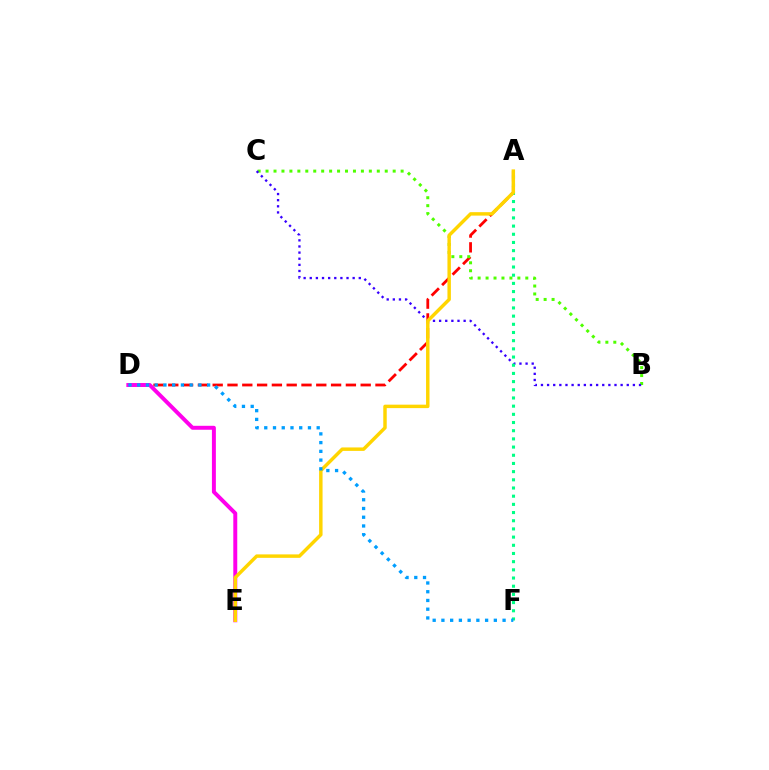{('A', 'D'): [{'color': '#ff0000', 'line_style': 'dashed', 'thickness': 2.01}], ('B', 'C'): [{'color': '#4fff00', 'line_style': 'dotted', 'thickness': 2.16}, {'color': '#3700ff', 'line_style': 'dotted', 'thickness': 1.67}], ('D', 'E'): [{'color': '#ff00ed', 'line_style': 'solid', 'thickness': 2.85}], ('A', 'F'): [{'color': '#00ff86', 'line_style': 'dotted', 'thickness': 2.22}], ('A', 'E'): [{'color': '#ffd500', 'line_style': 'solid', 'thickness': 2.49}], ('D', 'F'): [{'color': '#009eff', 'line_style': 'dotted', 'thickness': 2.37}]}